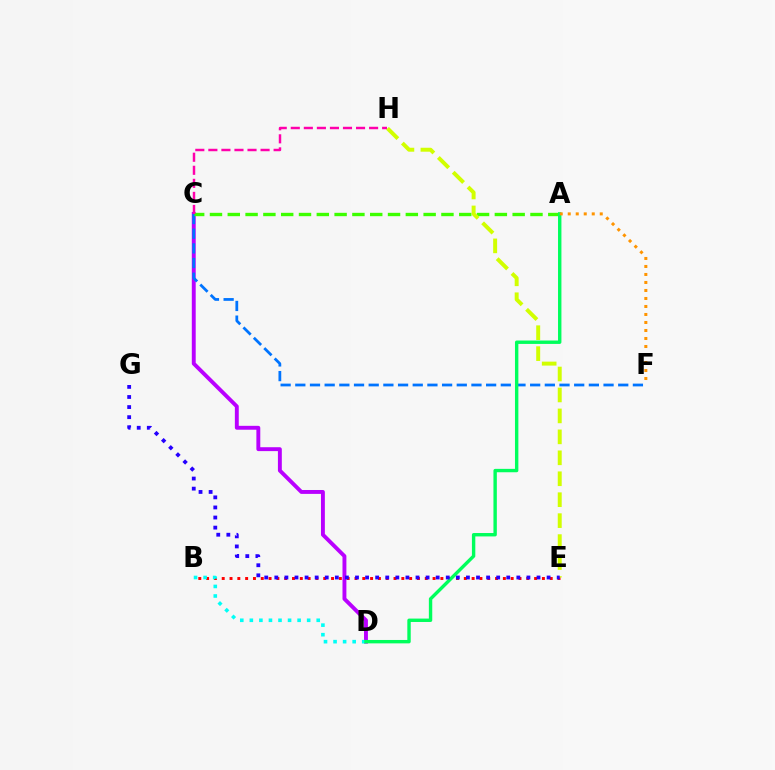{('B', 'E'): [{'color': '#ff0000', 'line_style': 'dotted', 'thickness': 2.12}], ('C', 'D'): [{'color': '#b900ff', 'line_style': 'solid', 'thickness': 2.8}], ('C', 'F'): [{'color': '#0074ff', 'line_style': 'dashed', 'thickness': 1.99}], ('A', 'C'): [{'color': '#3dff00', 'line_style': 'dashed', 'thickness': 2.42}], ('B', 'D'): [{'color': '#00fff6', 'line_style': 'dotted', 'thickness': 2.6}], ('E', 'H'): [{'color': '#d1ff00', 'line_style': 'dashed', 'thickness': 2.85}], ('A', 'D'): [{'color': '#00ff5c', 'line_style': 'solid', 'thickness': 2.44}], ('E', 'G'): [{'color': '#2500ff', 'line_style': 'dotted', 'thickness': 2.74}], ('A', 'F'): [{'color': '#ff9400', 'line_style': 'dotted', 'thickness': 2.17}], ('C', 'H'): [{'color': '#ff00ac', 'line_style': 'dashed', 'thickness': 1.77}]}